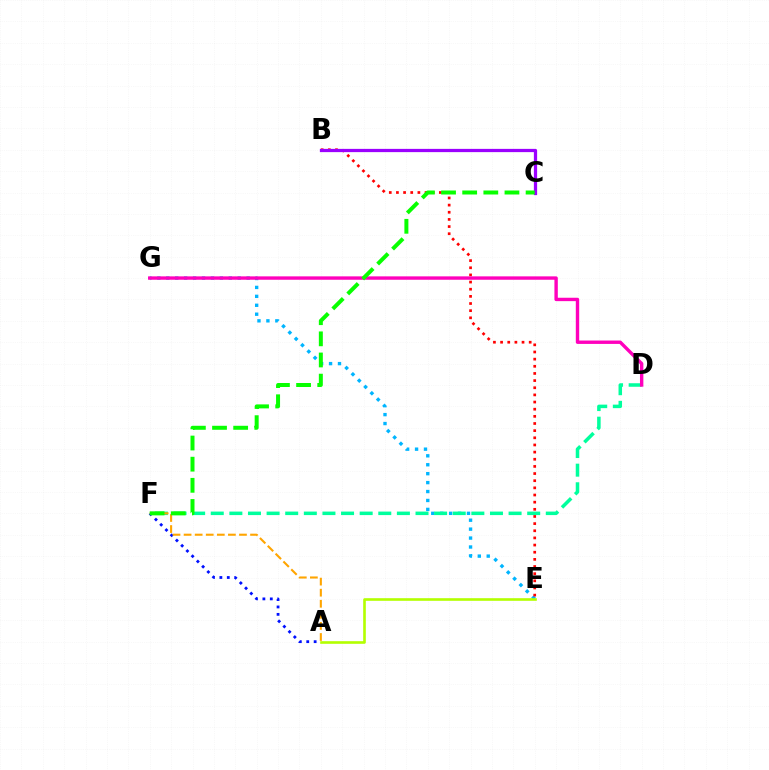{('E', 'G'): [{'color': '#00b5ff', 'line_style': 'dotted', 'thickness': 2.43}], ('D', 'F'): [{'color': '#00ff9d', 'line_style': 'dashed', 'thickness': 2.53}], ('B', 'E'): [{'color': '#ff0000', 'line_style': 'dotted', 'thickness': 1.94}], ('A', 'F'): [{'color': '#0010ff', 'line_style': 'dotted', 'thickness': 2.01}, {'color': '#ffa500', 'line_style': 'dashed', 'thickness': 1.5}], ('A', 'E'): [{'color': '#b3ff00', 'line_style': 'solid', 'thickness': 1.89}], ('D', 'G'): [{'color': '#ff00bd', 'line_style': 'solid', 'thickness': 2.44}], ('B', 'C'): [{'color': '#9b00ff', 'line_style': 'solid', 'thickness': 2.34}], ('C', 'F'): [{'color': '#08ff00', 'line_style': 'dashed', 'thickness': 2.87}]}